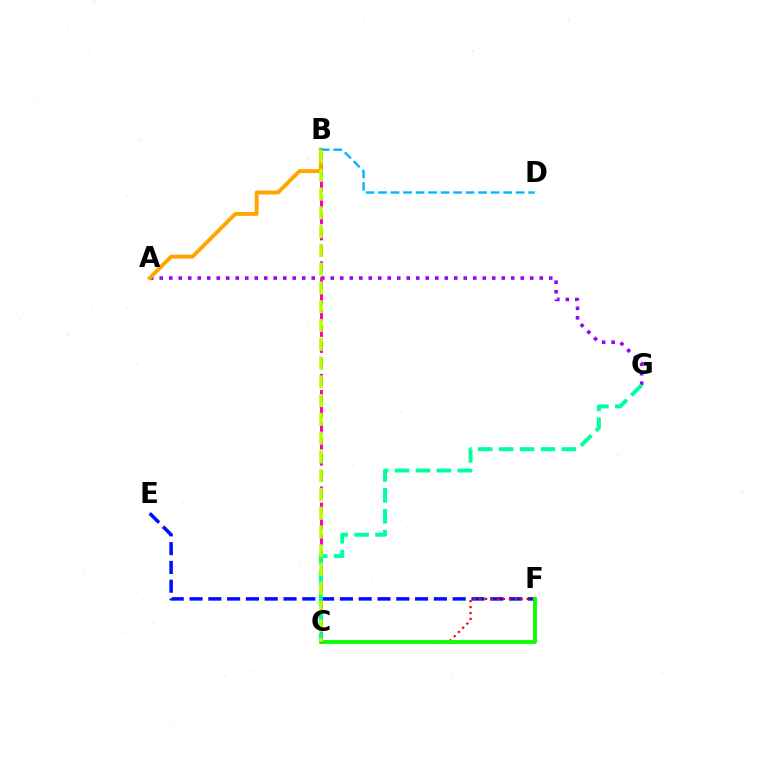{('A', 'G'): [{'color': '#9b00ff', 'line_style': 'dotted', 'thickness': 2.58}], ('E', 'F'): [{'color': '#0010ff', 'line_style': 'dashed', 'thickness': 2.55}], ('C', 'F'): [{'color': '#ff0000', 'line_style': 'dotted', 'thickness': 1.61}, {'color': '#08ff00', 'line_style': 'solid', 'thickness': 2.76}], ('B', 'C'): [{'color': '#ff00bd', 'line_style': 'dashed', 'thickness': 2.19}, {'color': '#b3ff00', 'line_style': 'dashed', 'thickness': 2.55}], ('C', 'G'): [{'color': '#00ff9d', 'line_style': 'dashed', 'thickness': 2.84}], ('A', 'B'): [{'color': '#ffa500', 'line_style': 'solid', 'thickness': 2.82}], ('B', 'D'): [{'color': '#00b5ff', 'line_style': 'dashed', 'thickness': 1.7}]}